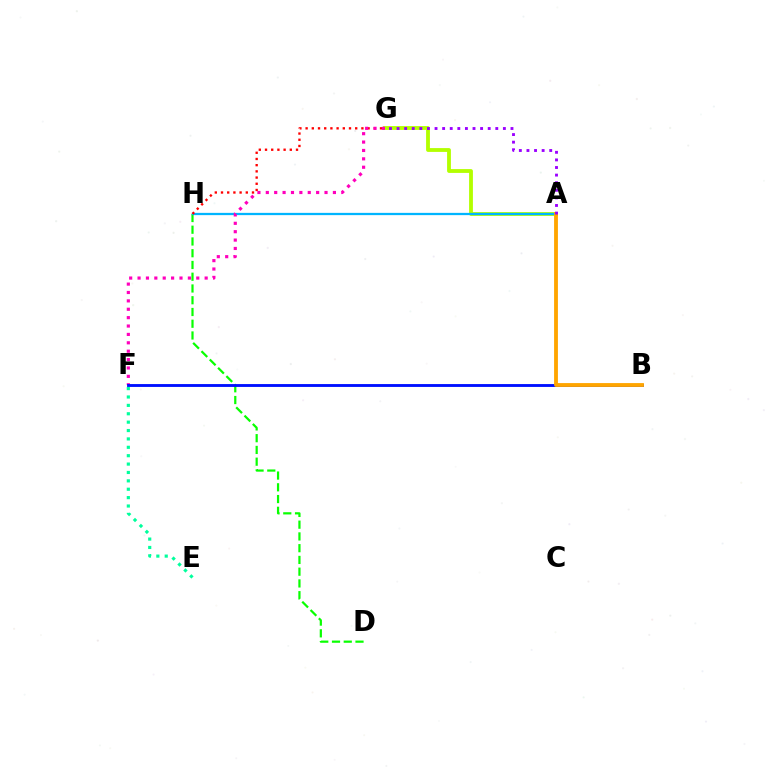{('A', 'G'): [{'color': '#b3ff00', 'line_style': 'solid', 'thickness': 2.75}, {'color': '#9b00ff', 'line_style': 'dotted', 'thickness': 2.06}], ('D', 'H'): [{'color': '#08ff00', 'line_style': 'dashed', 'thickness': 1.6}], ('A', 'H'): [{'color': '#00b5ff', 'line_style': 'solid', 'thickness': 1.63}], ('G', 'H'): [{'color': '#ff0000', 'line_style': 'dotted', 'thickness': 1.68}], ('E', 'F'): [{'color': '#00ff9d', 'line_style': 'dotted', 'thickness': 2.28}], ('F', 'G'): [{'color': '#ff00bd', 'line_style': 'dotted', 'thickness': 2.28}], ('B', 'F'): [{'color': '#0010ff', 'line_style': 'solid', 'thickness': 2.06}], ('A', 'B'): [{'color': '#ffa500', 'line_style': 'solid', 'thickness': 2.76}]}